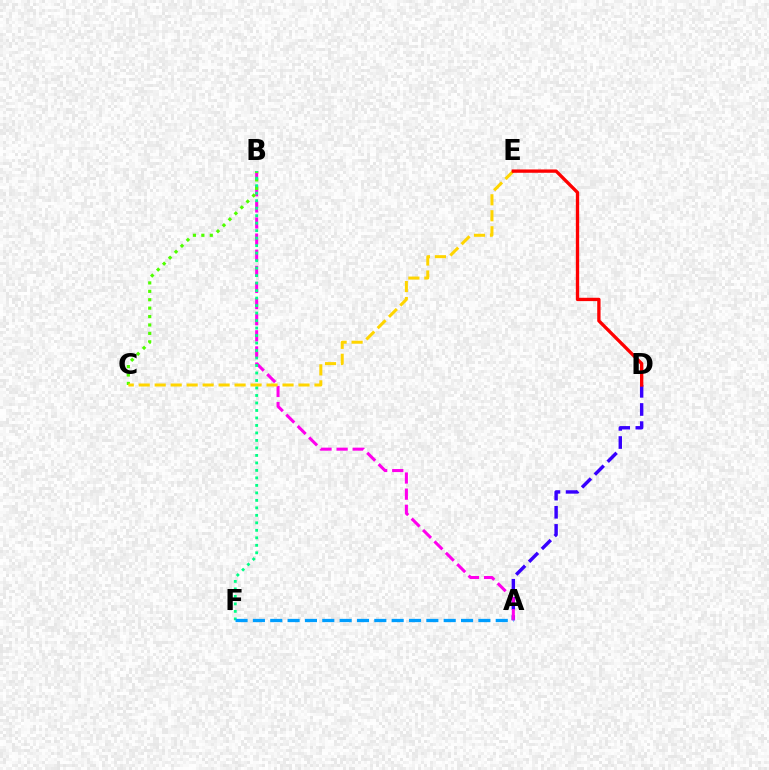{('A', 'D'): [{'color': '#3700ff', 'line_style': 'dashed', 'thickness': 2.46}], ('A', 'B'): [{'color': '#ff00ed', 'line_style': 'dashed', 'thickness': 2.19}], ('B', 'C'): [{'color': '#4fff00', 'line_style': 'dotted', 'thickness': 2.29}], ('C', 'E'): [{'color': '#ffd500', 'line_style': 'dashed', 'thickness': 2.17}], ('D', 'E'): [{'color': '#ff0000', 'line_style': 'solid', 'thickness': 2.4}], ('B', 'F'): [{'color': '#00ff86', 'line_style': 'dotted', 'thickness': 2.04}], ('A', 'F'): [{'color': '#009eff', 'line_style': 'dashed', 'thickness': 2.36}]}